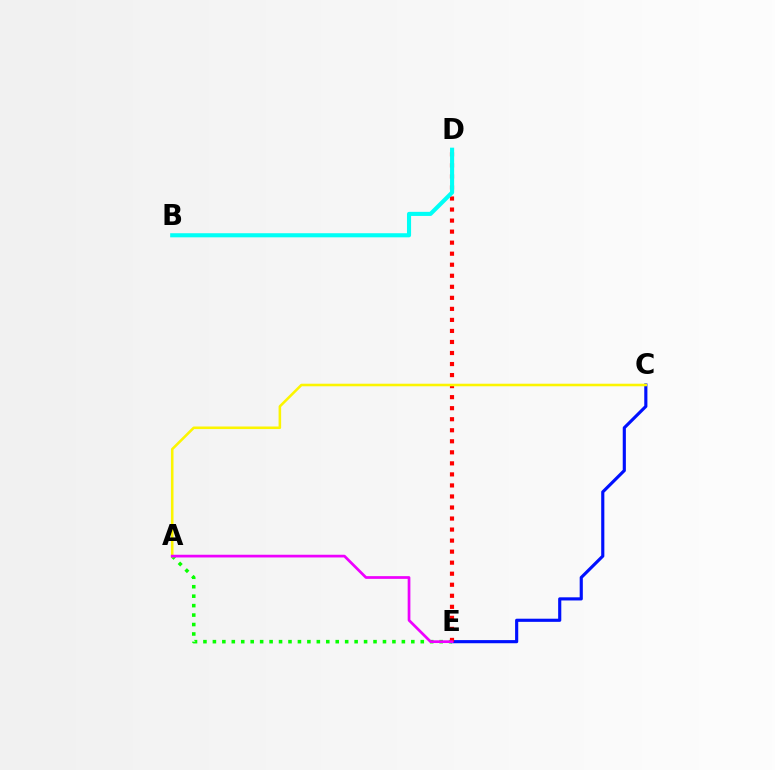{('A', 'E'): [{'color': '#08ff00', 'line_style': 'dotted', 'thickness': 2.57}, {'color': '#ee00ff', 'line_style': 'solid', 'thickness': 1.96}], ('C', 'E'): [{'color': '#0010ff', 'line_style': 'solid', 'thickness': 2.26}], ('D', 'E'): [{'color': '#ff0000', 'line_style': 'dotted', 'thickness': 3.0}], ('A', 'C'): [{'color': '#fcf500', 'line_style': 'solid', 'thickness': 1.85}], ('B', 'D'): [{'color': '#00fff6', 'line_style': 'solid', 'thickness': 2.95}]}